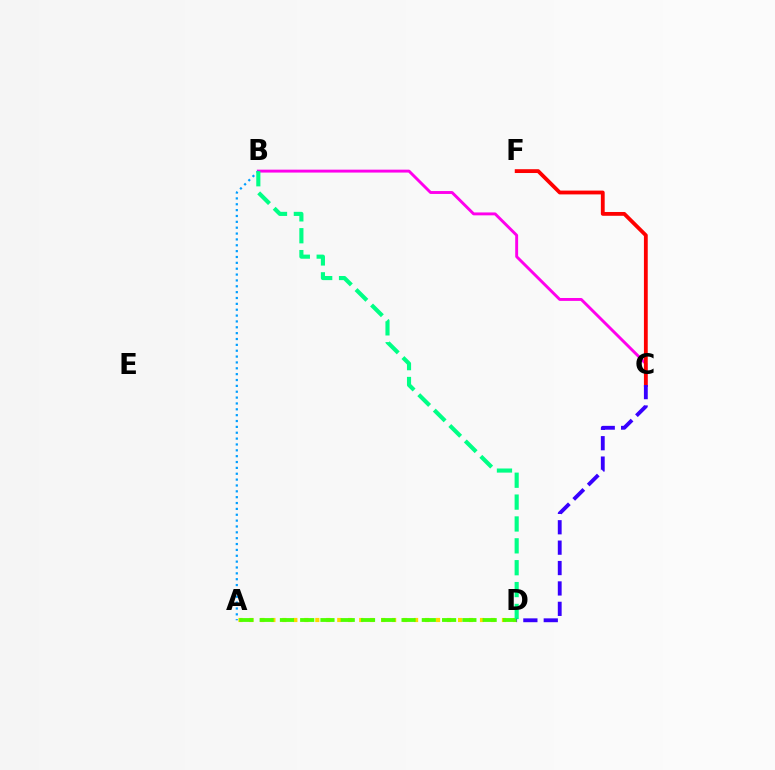{('A', 'D'): [{'color': '#ffd500', 'line_style': 'dotted', 'thickness': 2.98}, {'color': '#4fff00', 'line_style': 'dashed', 'thickness': 2.75}], ('B', 'C'): [{'color': '#ff00ed', 'line_style': 'solid', 'thickness': 2.09}], ('A', 'B'): [{'color': '#009eff', 'line_style': 'dotted', 'thickness': 1.59}], ('B', 'D'): [{'color': '#00ff86', 'line_style': 'dashed', 'thickness': 2.97}], ('C', 'F'): [{'color': '#ff0000', 'line_style': 'solid', 'thickness': 2.75}], ('C', 'D'): [{'color': '#3700ff', 'line_style': 'dashed', 'thickness': 2.77}]}